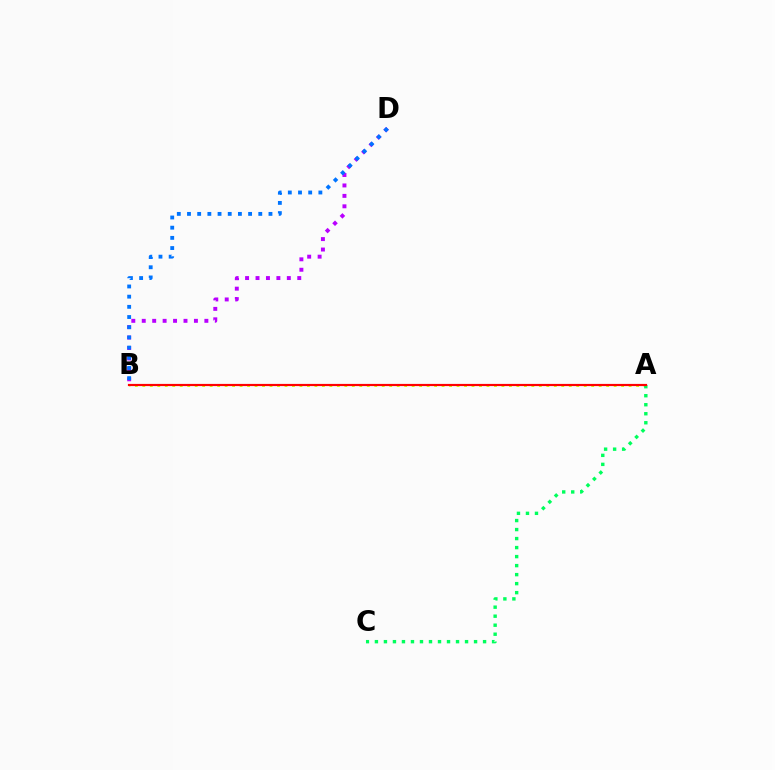{('A', 'B'): [{'color': '#d1ff00', 'line_style': 'dotted', 'thickness': 2.03}, {'color': '#ff0000', 'line_style': 'solid', 'thickness': 1.57}], ('B', 'D'): [{'color': '#b900ff', 'line_style': 'dotted', 'thickness': 2.84}, {'color': '#0074ff', 'line_style': 'dotted', 'thickness': 2.77}], ('A', 'C'): [{'color': '#00ff5c', 'line_style': 'dotted', 'thickness': 2.45}]}